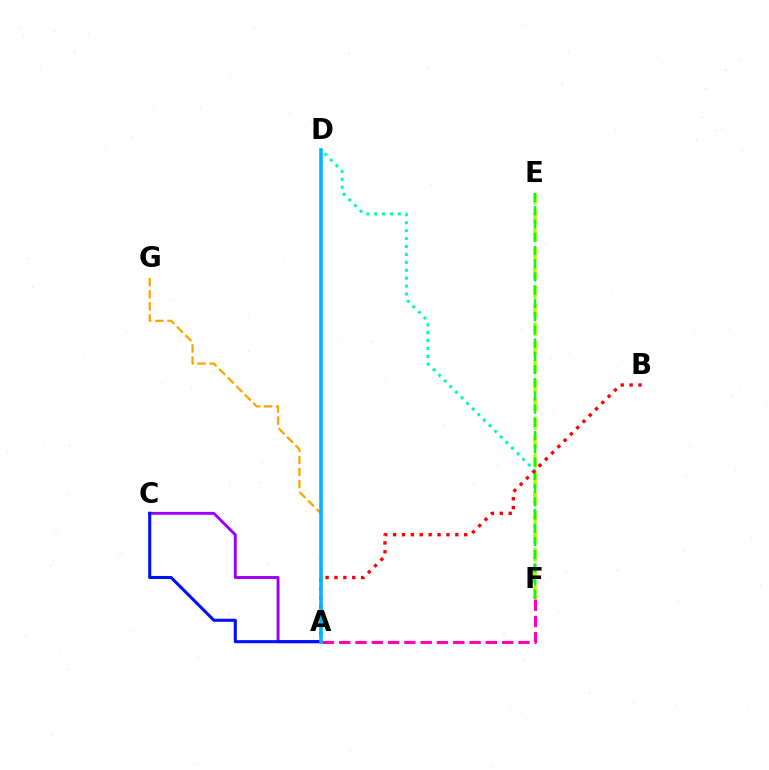{('D', 'F'): [{'color': '#00ff9d', 'line_style': 'dotted', 'thickness': 2.15}], ('E', 'F'): [{'color': '#b3ff00', 'line_style': 'dashed', 'thickness': 2.55}, {'color': '#08ff00', 'line_style': 'dashed', 'thickness': 1.8}], ('A', 'C'): [{'color': '#9b00ff', 'line_style': 'solid', 'thickness': 2.09}, {'color': '#0010ff', 'line_style': 'solid', 'thickness': 2.21}], ('A', 'G'): [{'color': '#ffa500', 'line_style': 'dashed', 'thickness': 1.64}], ('A', 'B'): [{'color': '#ff0000', 'line_style': 'dotted', 'thickness': 2.41}], ('A', 'D'): [{'color': '#00b5ff', 'line_style': 'solid', 'thickness': 2.58}], ('A', 'F'): [{'color': '#ff00bd', 'line_style': 'dashed', 'thickness': 2.21}]}